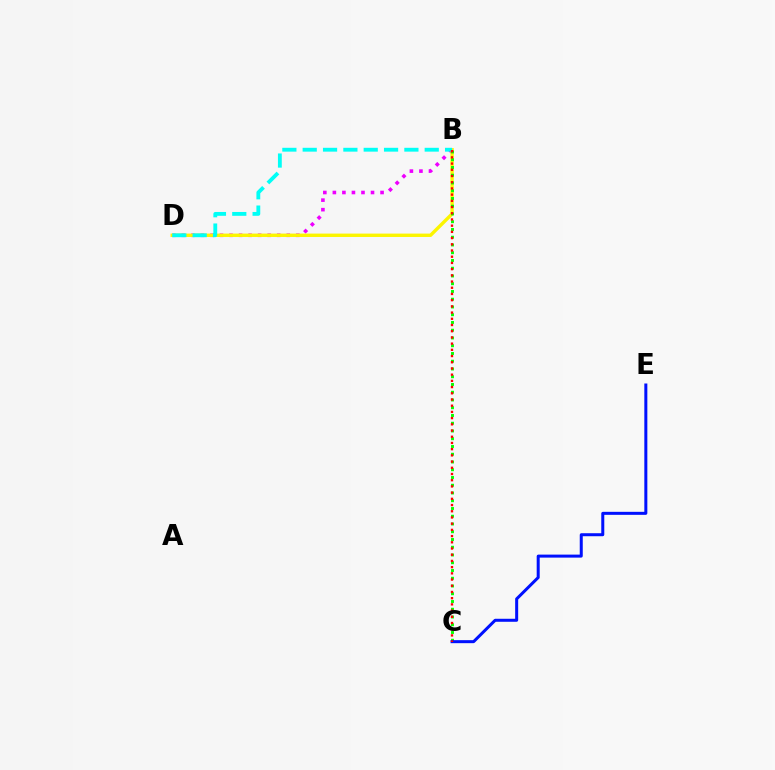{('B', 'D'): [{'color': '#ee00ff', 'line_style': 'dotted', 'thickness': 2.59}, {'color': '#fcf500', 'line_style': 'solid', 'thickness': 2.43}, {'color': '#00fff6', 'line_style': 'dashed', 'thickness': 2.76}], ('B', 'C'): [{'color': '#08ff00', 'line_style': 'dotted', 'thickness': 2.11}, {'color': '#ff0000', 'line_style': 'dotted', 'thickness': 1.69}], ('C', 'E'): [{'color': '#0010ff', 'line_style': 'solid', 'thickness': 2.17}]}